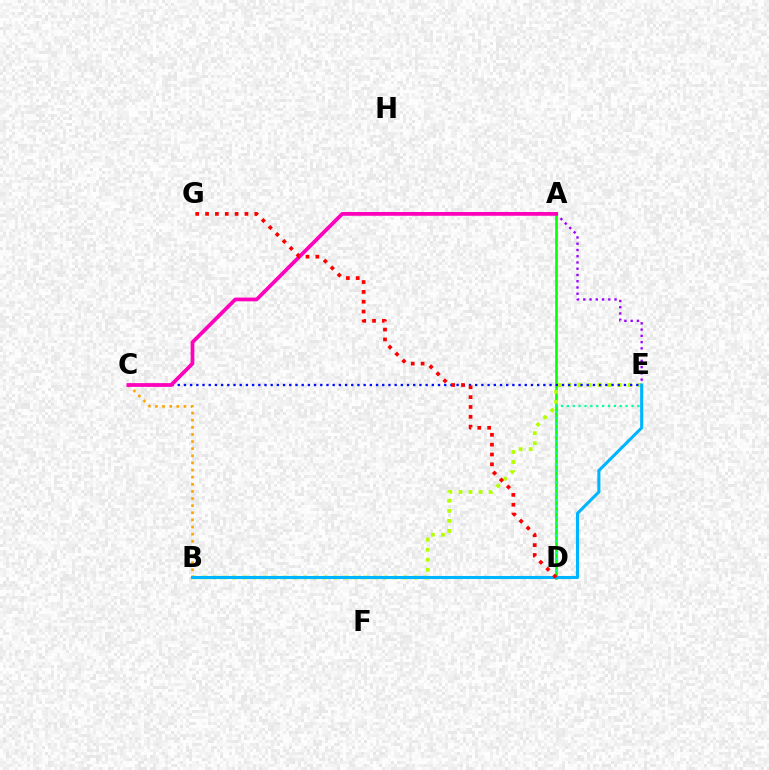{('A', 'E'): [{'color': '#9b00ff', 'line_style': 'dotted', 'thickness': 1.7}], ('A', 'D'): [{'color': '#08ff00', 'line_style': 'solid', 'thickness': 1.9}], ('B', 'E'): [{'color': '#b3ff00', 'line_style': 'dotted', 'thickness': 2.73}, {'color': '#00b5ff', 'line_style': 'solid', 'thickness': 2.21}], ('D', 'E'): [{'color': '#00ff9d', 'line_style': 'dotted', 'thickness': 1.6}], ('B', 'C'): [{'color': '#ffa500', 'line_style': 'dotted', 'thickness': 1.94}], ('C', 'E'): [{'color': '#0010ff', 'line_style': 'dotted', 'thickness': 1.68}], ('A', 'C'): [{'color': '#ff00bd', 'line_style': 'solid', 'thickness': 2.7}], ('D', 'G'): [{'color': '#ff0000', 'line_style': 'dotted', 'thickness': 2.68}]}